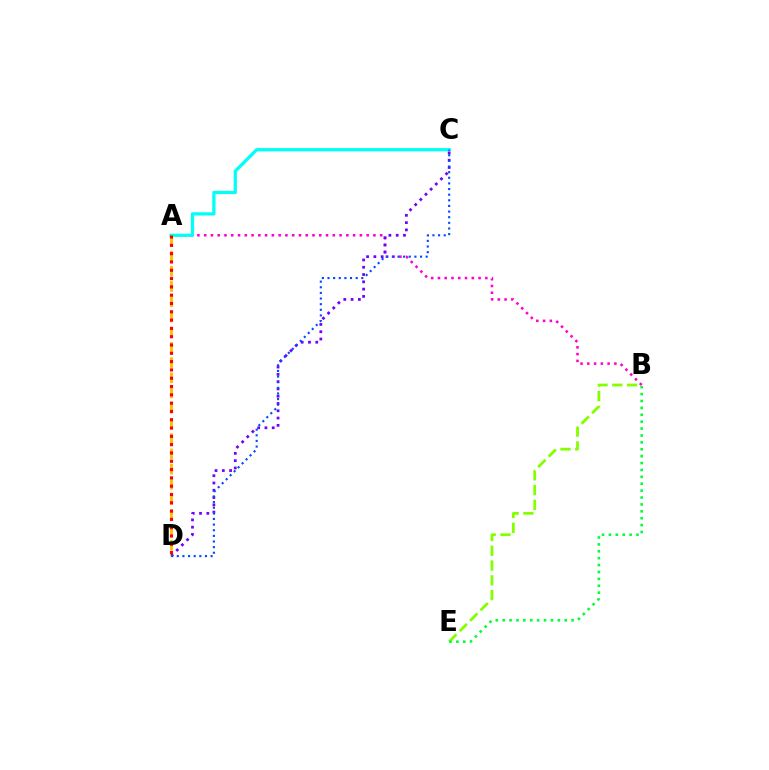{('A', 'B'): [{'color': '#ff00cf', 'line_style': 'dotted', 'thickness': 1.84}], ('B', 'E'): [{'color': '#84ff00', 'line_style': 'dashed', 'thickness': 2.01}, {'color': '#00ff39', 'line_style': 'dotted', 'thickness': 1.87}], ('A', 'C'): [{'color': '#00fff6', 'line_style': 'solid', 'thickness': 2.34}], ('C', 'D'): [{'color': '#7200ff', 'line_style': 'dotted', 'thickness': 1.98}, {'color': '#004bff', 'line_style': 'dotted', 'thickness': 1.53}], ('A', 'D'): [{'color': '#ffbd00', 'line_style': 'dashed', 'thickness': 2.07}, {'color': '#ff0000', 'line_style': 'dotted', 'thickness': 2.26}]}